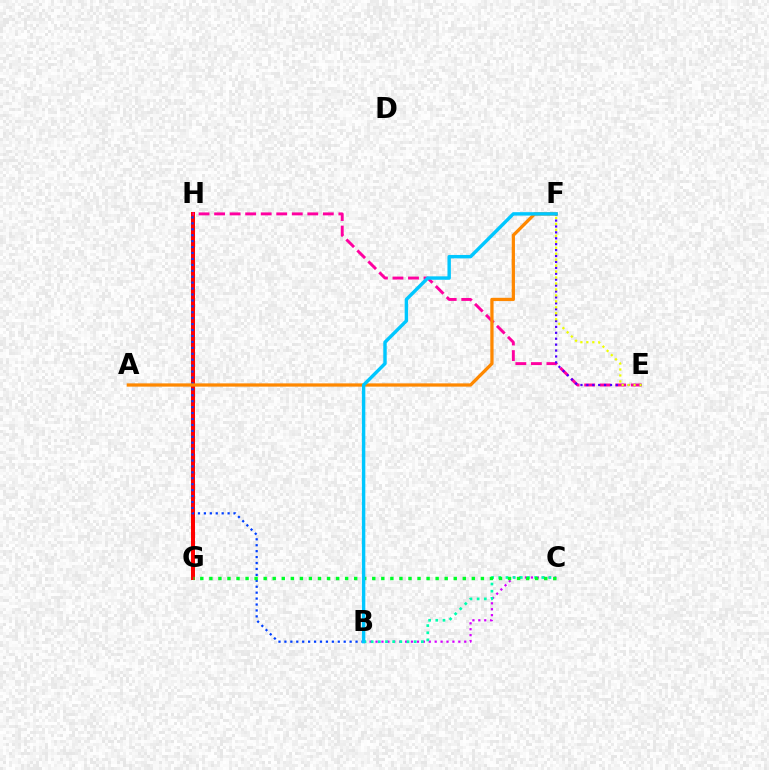{('G', 'H'): [{'color': '#66ff00', 'line_style': 'dashed', 'thickness': 2.66}, {'color': '#ff0000', 'line_style': 'solid', 'thickness': 2.9}], ('B', 'C'): [{'color': '#d600ff', 'line_style': 'dotted', 'thickness': 1.61}, {'color': '#00ffaf', 'line_style': 'dotted', 'thickness': 1.95}], ('B', 'H'): [{'color': '#003fff', 'line_style': 'dotted', 'thickness': 1.61}], ('E', 'H'): [{'color': '#ff00a0', 'line_style': 'dashed', 'thickness': 2.11}], ('E', 'F'): [{'color': '#4f00ff', 'line_style': 'dotted', 'thickness': 1.61}, {'color': '#eeff00', 'line_style': 'dotted', 'thickness': 1.62}], ('A', 'F'): [{'color': '#ff8800', 'line_style': 'solid', 'thickness': 2.35}], ('C', 'G'): [{'color': '#00ff27', 'line_style': 'dotted', 'thickness': 2.46}], ('B', 'F'): [{'color': '#00c7ff', 'line_style': 'solid', 'thickness': 2.46}]}